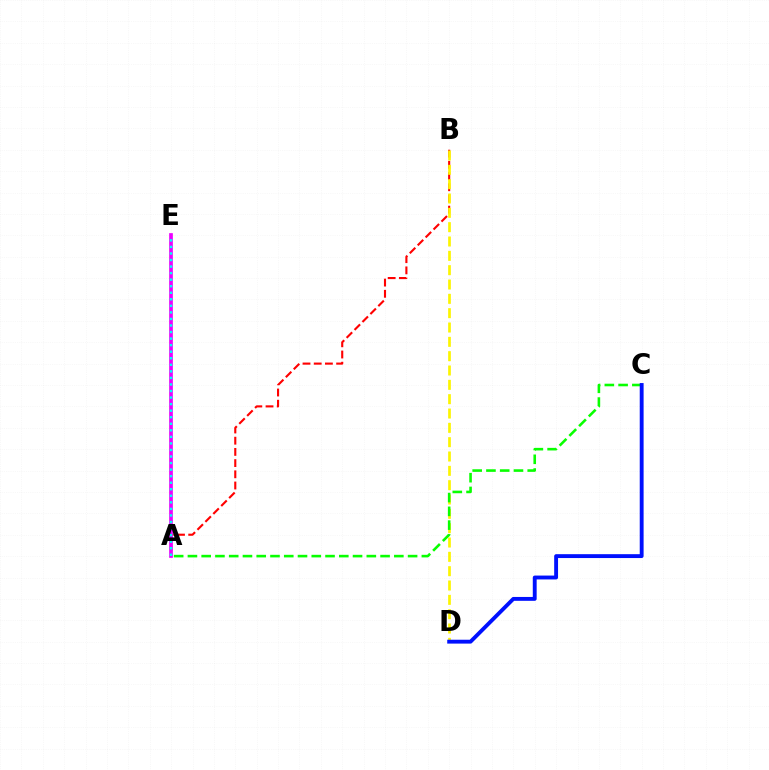{('A', 'B'): [{'color': '#ff0000', 'line_style': 'dashed', 'thickness': 1.52}], ('A', 'E'): [{'color': '#ee00ff', 'line_style': 'solid', 'thickness': 2.67}, {'color': '#00fff6', 'line_style': 'dotted', 'thickness': 1.78}], ('B', 'D'): [{'color': '#fcf500', 'line_style': 'dashed', 'thickness': 1.95}], ('A', 'C'): [{'color': '#08ff00', 'line_style': 'dashed', 'thickness': 1.87}], ('C', 'D'): [{'color': '#0010ff', 'line_style': 'solid', 'thickness': 2.79}]}